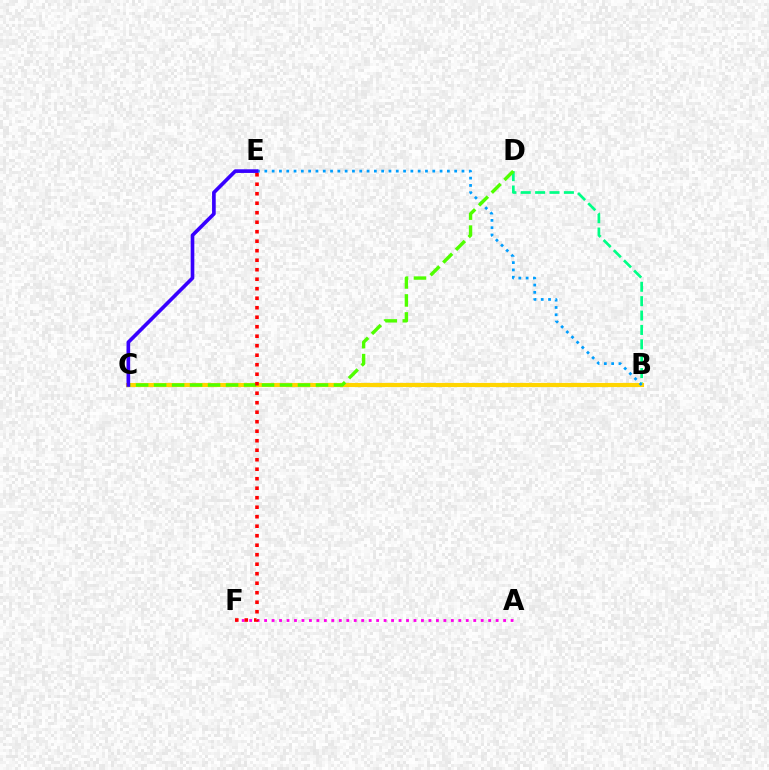{('A', 'F'): [{'color': '#ff00ed', 'line_style': 'dotted', 'thickness': 2.03}], ('B', 'D'): [{'color': '#00ff86', 'line_style': 'dashed', 'thickness': 1.95}], ('B', 'C'): [{'color': '#ffd500', 'line_style': 'solid', 'thickness': 2.98}], ('B', 'E'): [{'color': '#009eff', 'line_style': 'dotted', 'thickness': 1.98}], ('C', 'D'): [{'color': '#4fff00', 'line_style': 'dashed', 'thickness': 2.44}], ('E', 'F'): [{'color': '#ff0000', 'line_style': 'dotted', 'thickness': 2.58}], ('C', 'E'): [{'color': '#3700ff', 'line_style': 'solid', 'thickness': 2.63}]}